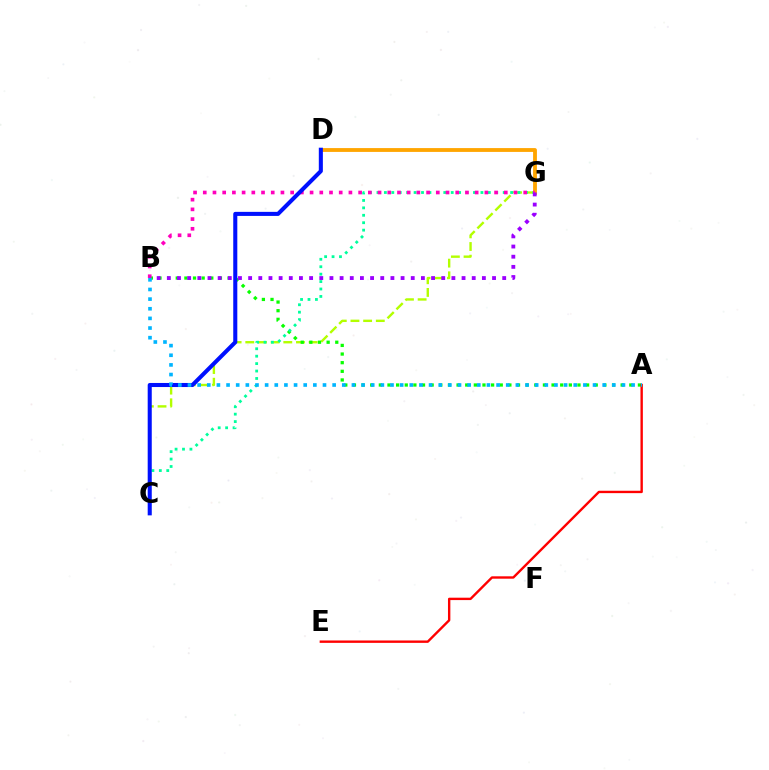{('C', 'G'): [{'color': '#b3ff00', 'line_style': 'dashed', 'thickness': 1.72}, {'color': '#00ff9d', 'line_style': 'dotted', 'thickness': 2.02}], ('A', 'B'): [{'color': '#08ff00', 'line_style': 'dotted', 'thickness': 2.35}, {'color': '#00b5ff', 'line_style': 'dotted', 'thickness': 2.62}], ('D', 'G'): [{'color': '#ffa500', 'line_style': 'solid', 'thickness': 2.75}], ('B', 'G'): [{'color': '#ff00bd', 'line_style': 'dotted', 'thickness': 2.64}, {'color': '#9b00ff', 'line_style': 'dotted', 'thickness': 2.76}], ('C', 'D'): [{'color': '#0010ff', 'line_style': 'solid', 'thickness': 2.92}], ('A', 'E'): [{'color': '#ff0000', 'line_style': 'solid', 'thickness': 1.72}]}